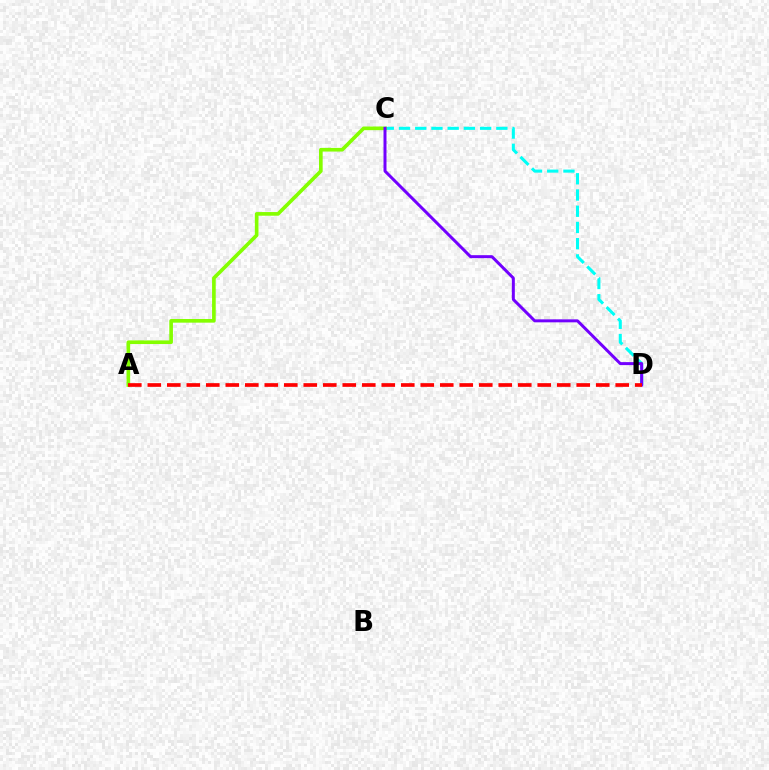{('C', 'D'): [{'color': '#00fff6', 'line_style': 'dashed', 'thickness': 2.2}, {'color': '#7200ff', 'line_style': 'solid', 'thickness': 2.15}], ('A', 'C'): [{'color': '#84ff00', 'line_style': 'solid', 'thickness': 2.63}], ('A', 'D'): [{'color': '#ff0000', 'line_style': 'dashed', 'thickness': 2.65}]}